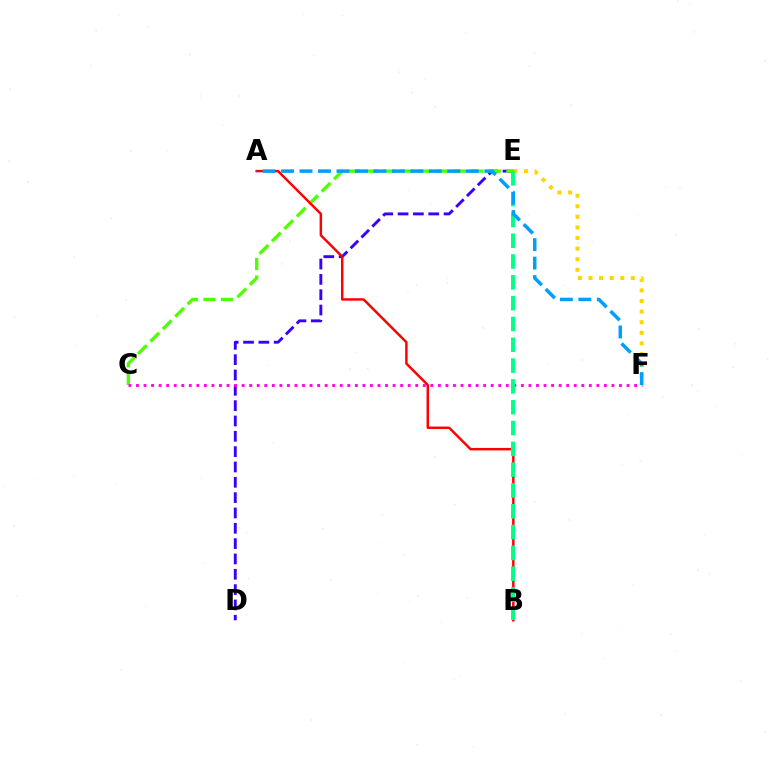{('E', 'F'): [{'color': '#ffd500', 'line_style': 'dotted', 'thickness': 2.88}], ('D', 'E'): [{'color': '#3700ff', 'line_style': 'dashed', 'thickness': 2.08}], ('C', 'E'): [{'color': '#4fff00', 'line_style': 'dashed', 'thickness': 2.39}], ('A', 'B'): [{'color': '#ff0000', 'line_style': 'solid', 'thickness': 1.76}], ('C', 'F'): [{'color': '#ff00ed', 'line_style': 'dotted', 'thickness': 2.05}], ('B', 'E'): [{'color': '#00ff86', 'line_style': 'dashed', 'thickness': 2.83}], ('A', 'F'): [{'color': '#009eff', 'line_style': 'dashed', 'thickness': 2.51}]}